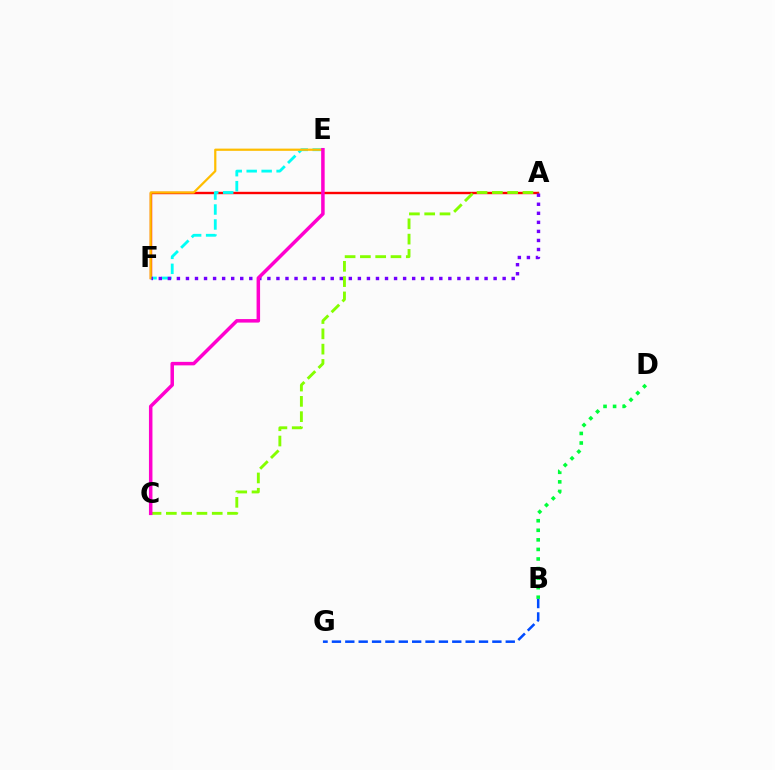{('A', 'F'): [{'color': '#ff0000', 'line_style': 'solid', 'thickness': 1.72}, {'color': '#7200ff', 'line_style': 'dotted', 'thickness': 2.46}], ('E', 'F'): [{'color': '#00fff6', 'line_style': 'dashed', 'thickness': 2.03}, {'color': '#ffbd00', 'line_style': 'solid', 'thickness': 1.6}], ('B', 'D'): [{'color': '#00ff39', 'line_style': 'dotted', 'thickness': 2.6}], ('A', 'C'): [{'color': '#84ff00', 'line_style': 'dashed', 'thickness': 2.08}], ('B', 'G'): [{'color': '#004bff', 'line_style': 'dashed', 'thickness': 1.82}], ('C', 'E'): [{'color': '#ff00cf', 'line_style': 'solid', 'thickness': 2.52}]}